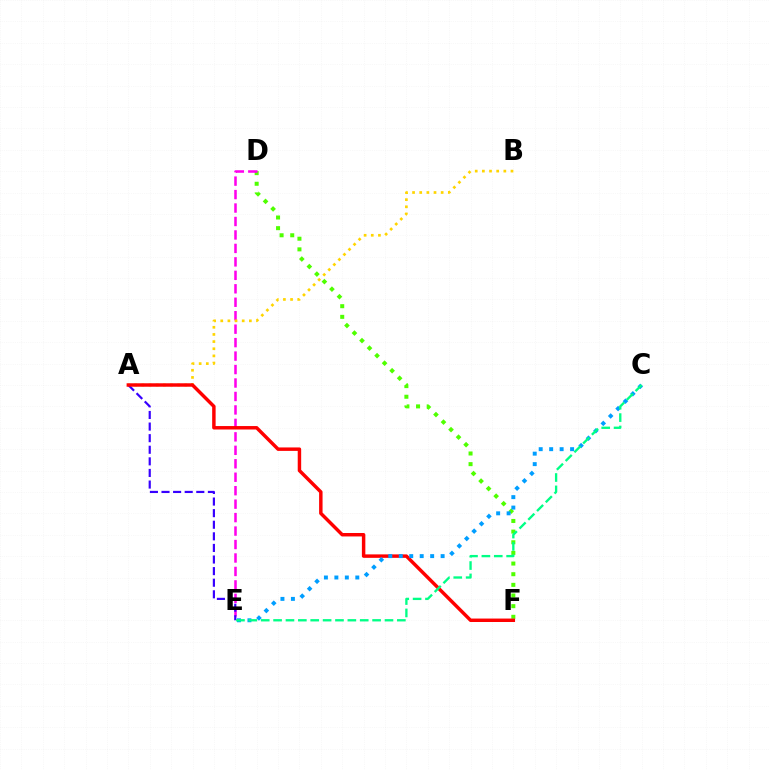{('D', 'F'): [{'color': '#4fff00', 'line_style': 'dotted', 'thickness': 2.89}], ('D', 'E'): [{'color': '#ff00ed', 'line_style': 'dashed', 'thickness': 1.83}], ('A', 'B'): [{'color': '#ffd500', 'line_style': 'dotted', 'thickness': 1.94}], ('A', 'E'): [{'color': '#3700ff', 'line_style': 'dashed', 'thickness': 1.58}], ('A', 'F'): [{'color': '#ff0000', 'line_style': 'solid', 'thickness': 2.49}], ('C', 'E'): [{'color': '#009eff', 'line_style': 'dotted', 'thickness': 2.84}, {'color': '#00ff86', 'line_style': 'dashed', 'thickness': 1.68}]}